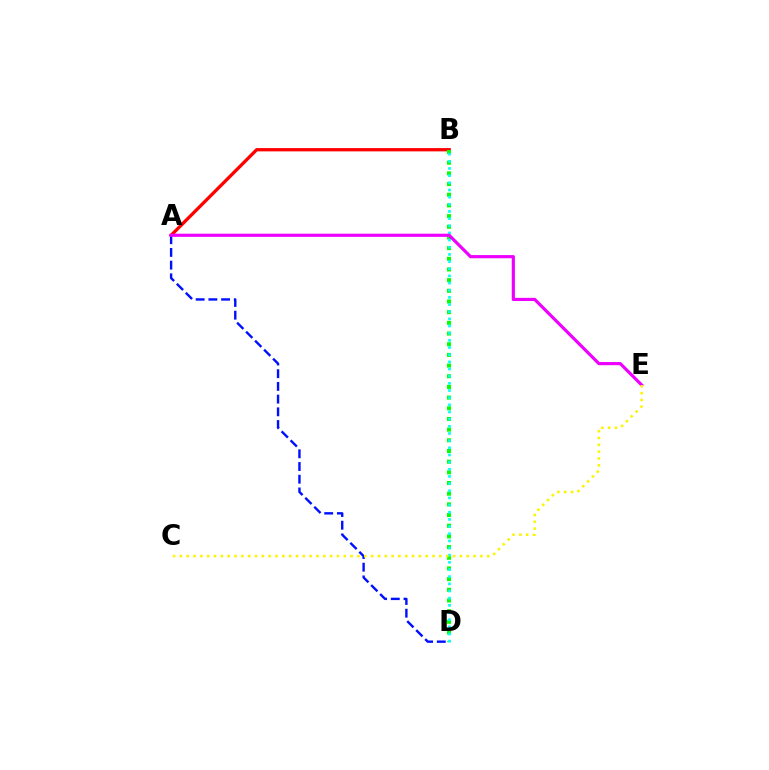{('A', 'B'): [{'color': '#ff0000', 'line_style': 'solid', 'thickness': 2.37}], ('A', 'D'): [{'color': '#0010ff', 'line_style': 'dashed', 'thickness': 1.73}], ('B', 'D'): [{'color': '#08ff00', 'line_style': 'dotted', 'thickness': 2.9}, {'color': '#00fff6', 'line_style': 'dotted', 'thickness': 1.95}], ('A', 'E'): [{'color': '#ee00ff', 'line_style': 'solid', 'thickness': 2.28}], ('C', 'E'): [{'color': '#fcf500', 'line_style': 'dotted', 'thickness': 1.86}]}